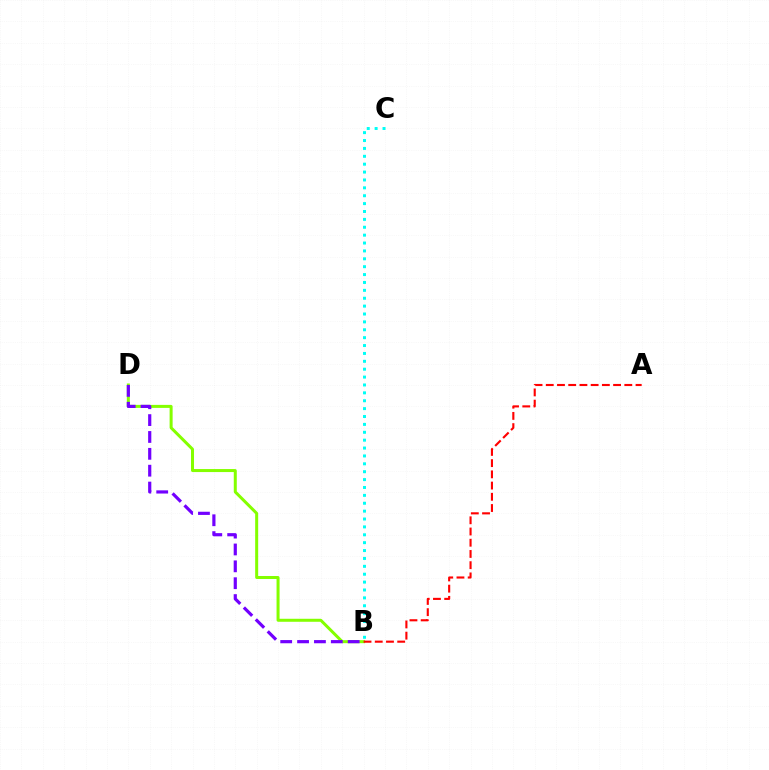{('B', 'D'): [{'color': '#84ff00', 'line_style': 'solid', 'thickness': 2.17}, {'color': '#7200ff', 'line_style': 'dashed', 'thickness': 2.29}], ('A', 'B'): [{'color': '#ff0000', 'line_style': 'dashed', 'thickness': 1.52}], ('B', 'C'): [{'color': '#00fff6', 'line_style': 'dotted', 'thickness': 2.14}]}